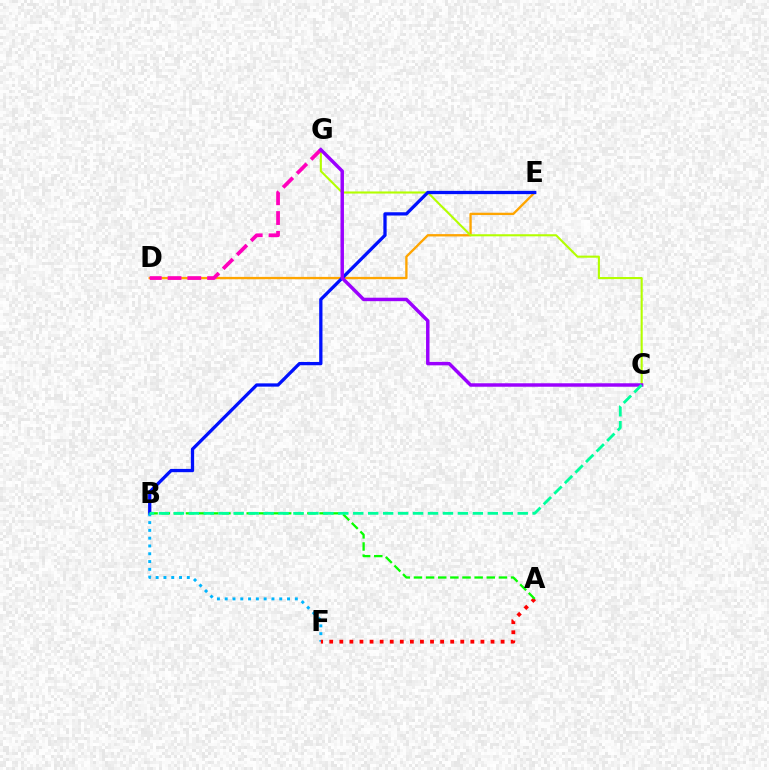{('D', 'E'): [{'color': '#ffa500', 'line_style': 'solid', 'thickness': 1.68}], ('C', 'G'): [{'color': '#b3ff00', 'line_style': 'solid', 'thickness': 1.52}, {'color': '#9b00ff', 'line_style': 'solid', 'thickness': 2.49}], ('D', 'G'): [{'color': '#ff00bd', 'line_style': 'dashed', 'thickness': 2.69}], ('B', 'E'): [{'color': '#0010ff', 'line_style': 'solid', 'thickness': 2.36}], ('B', 'F'): [{'color': '#00b5ff', 'line_style': 'dotted', 'thickness': 2.12}], ('A', 'F'): [{'color': '#ff0000', 'line_style': 'dotted', 'thickness': 2.74}], ('A', 'B'): [{'color': '#08ff00', 'line_style': 'dashed', 'thickness': 1.65}], ('B', 'C'): [{'color': '#00ff9d', 'line_style': 'dashed', 'thickness': 2.03}]}